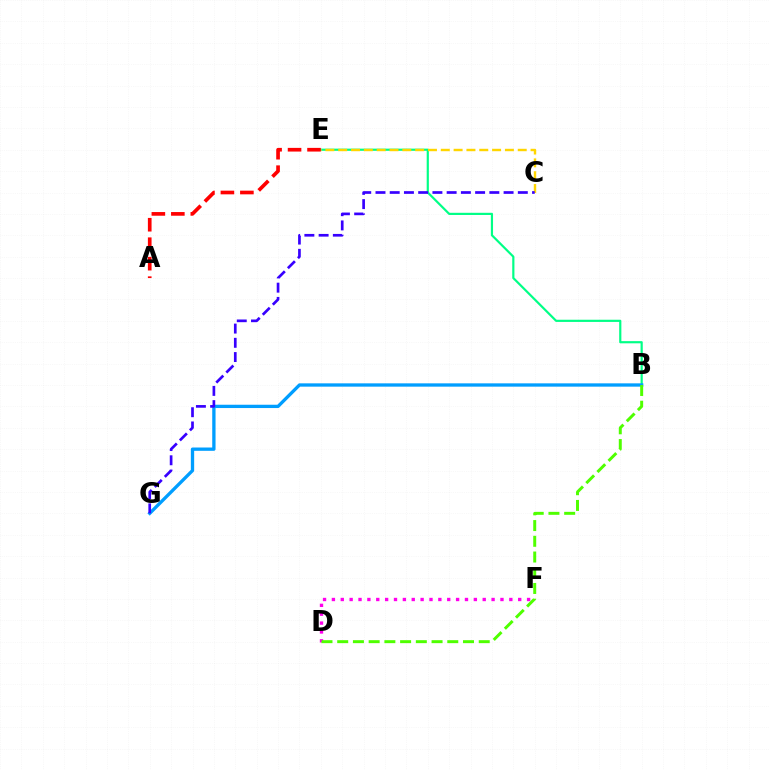{('B', 'E'): [{'color': '#00ff86', 'line_style': 'solid', 'thickness': 1.57}], ('B', 'G'): [{'color': '#009eff', 'line_style': 'solid', 'thickness': 2.38}], ('C', 'E'): [{'color': '#ffd500', 'line_style': 'dashed', 'thickness': 1.74}], ('A', 'E'): [{'color': '#ff0000', 'line_style': 'dashed', 'thickness': 2.65}], ('C', 'G'): [{'color': '#3700ff', 'line_style': 'dashed', 'thickness': 1.93}], ('D', 'F'): [{'color': '#ff00ed', 'line_style': 'dotted', 'thickness': 2.41}], ('B', 'D'): [{'color': '#4fff00', 'line_style': 'dashed', 'thickness': 2.14}]}